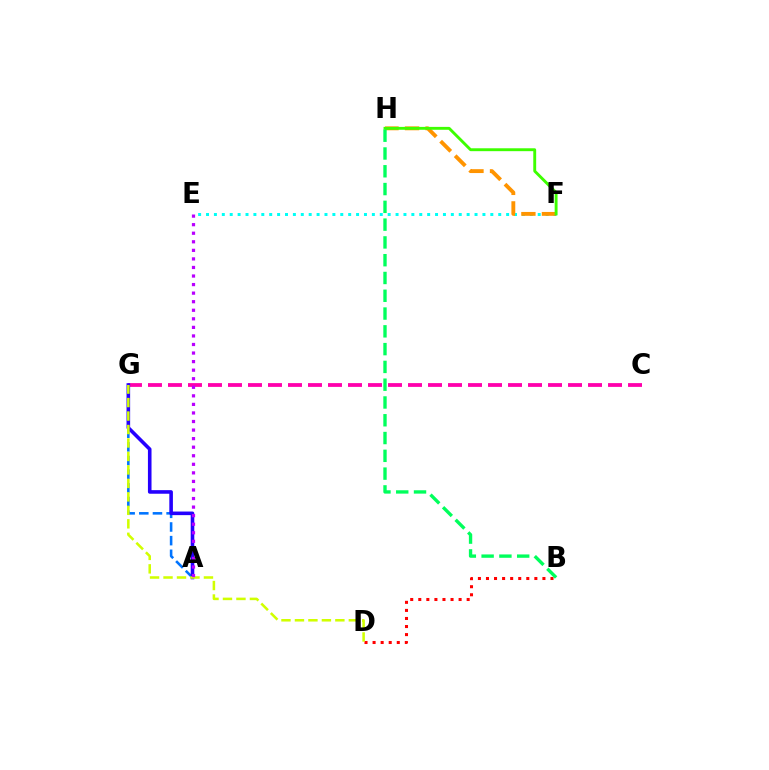{('A', 'G'): [{'color': '#0074ff', 'line_style': 'dashed', 'thickness': 1.85}, {'color': '#2500ff', 'line_style': 'solid', 'thickness': 2.59}], ('C', 'G'): [{'color': '#ff00ac', 'line_style': 'dashed', 'thickness': 2.72}], ('B', 'D'): [{'color': '#ff0000', 'line_style': 'dotted', 'thickness': 2.19}], ('E', 'F'): [{'color': '#00fff6', 'line_style': 'dotted', 'thickness': 2.15}], ('F', 'H'): [{'color': '#ff9400', 'line_style': 'dashed', 'thickness': 2.79}, {'color': '#3dff00', 'line_style': 'solid', 'thickness': 2.08}], ('B', 'H'): [{'color': '#00ff5c', 'line_style': 'dashed', 'thickness': 2.42}], ('D', 'G'): [{'color': '#d1ff00', 'line_style': 'dashed', 'thickness': 1.83}], ('A', 'E'): [{'color': '#b900ff', 'line_style': 'dotted', 'thickness': 2.33}]}